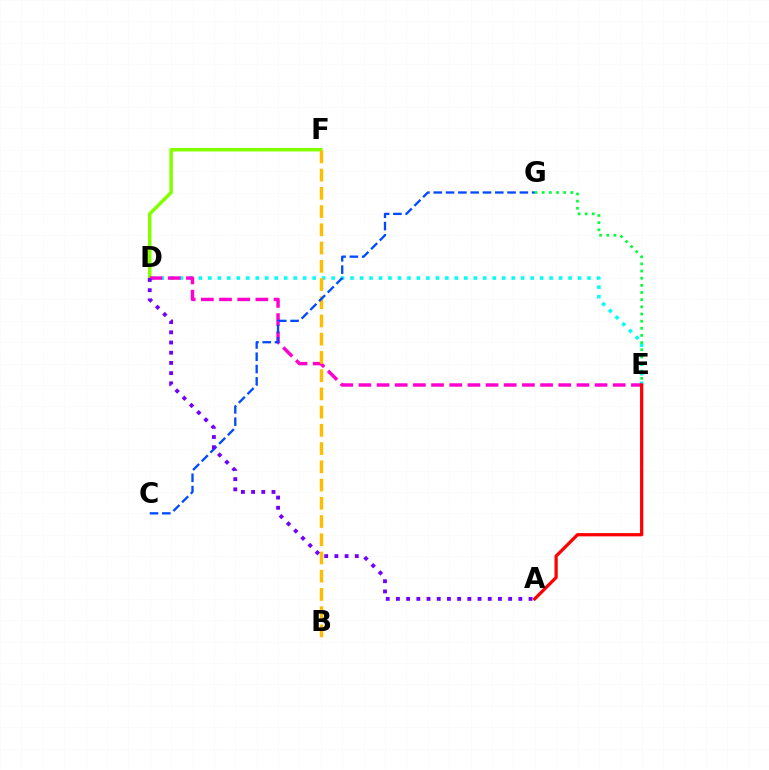{('D', 'E'): [{'color': '#00fff6', 'line_style': 'dotted', 'thickness': 2.58}, {'color': '#ff00cf', 'line_style': 'dashed', 'thickness': 2.47}], ('D', 'F'): [{'color': '#84ff00', 'line_style': 'solid', 'thickness': 2.52}], ('B', 'F'): [{'color': '#ffbd00', 'line_style': 'dashed', 'thickness': 2.48}], ('E', 'G'): [{'color': '#00ff39', 'line_style': 'dotted', 'thickness': 1.94}], ('C', 'G'): [{'color': '#004bff', 'line_style': 'dashed', 'thickness': 1.67}], ('A', 'E'): [{'color': '#ff0000', 'line_style': 'solid', 'thickness': 2.33}], ('A', 'D'): [{'color': '#7200ff', 'line_style': 'dotted', 'thickness': 2.77}]}